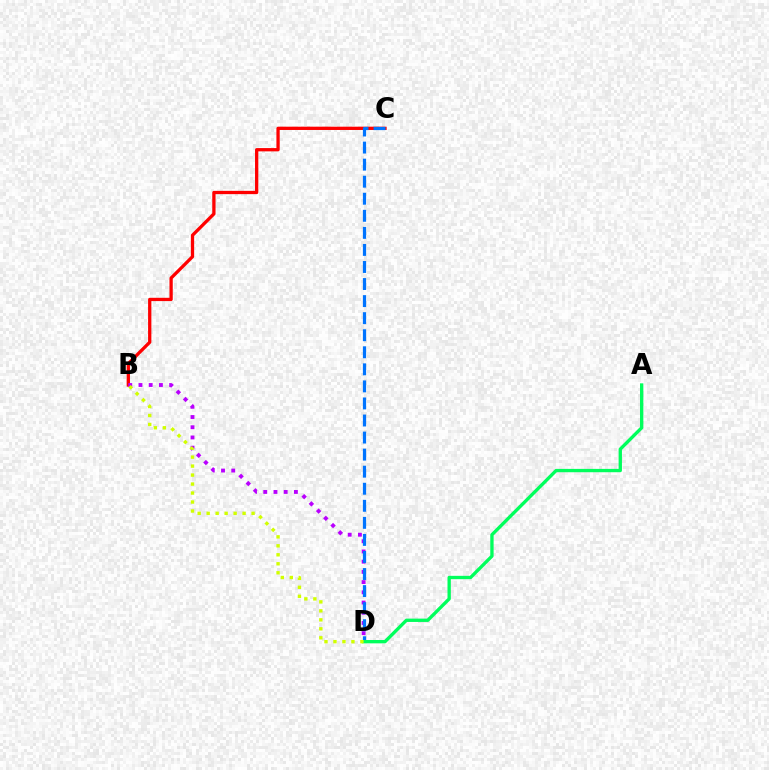{('B', 'C'): [{'color': '#ff0000', 'line_style': 'solid', 'thickness': 2.36}], ('B', 'D'): [{'color': '#b900ff', 'line_style': 'dotted', 'thickness': 2.78}, {'color': '#d1ff00', 'line_style': 'dotted', 'thickness': 2.44}], ('C', 'D'): [{'color': '#0074ff', 'line_style': 'dashed', 'thickness': 2.32}], ('A', 'D'): [{'color': '#00ff5c', 'line_style': 'solid', 'thickness': 2.4}]}